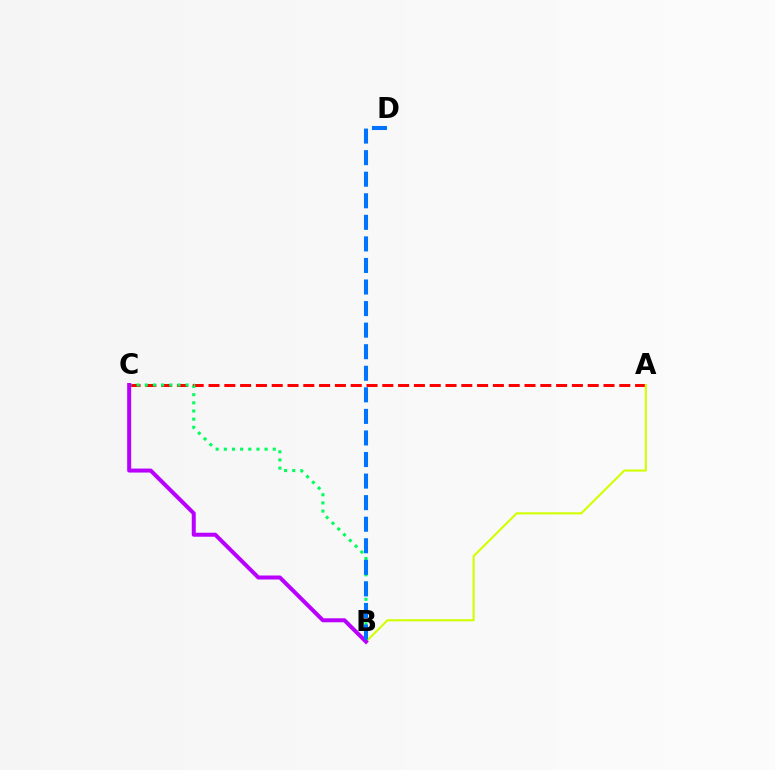{('A', 'C'): [{'color': '#ff0000', 'line_style': 'dashed', 'thickness': 2.15}], ('A', 'B'): [{'color': '#d1ff00', 'line_style': 'solid', 'thickness': 1.52}], ('B', 'C'): [{'color': '#00ff5c', 'line_style': 'dotted', 'thickness': 2.22}, {'color': '#b900ff', 'line_style': 'solid', 'thickness': 2.88}], ('B', 'D'): [{'color': '#0074ff', 'line_style': 'dashed', 'thickness': 2.93}]}